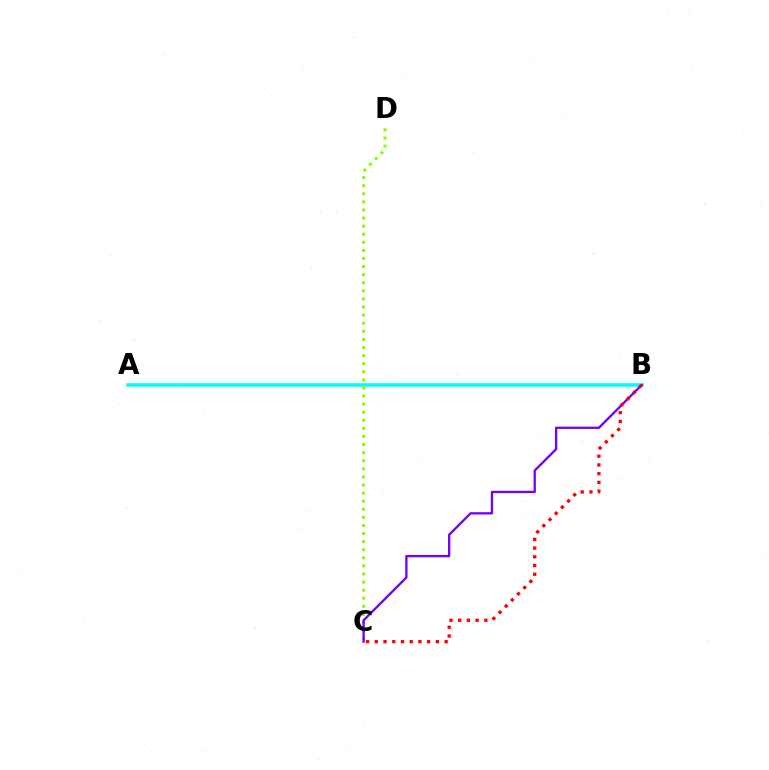{('A', 'B'): [{'color': '#00fff6', 'line_style': 'solid', 'thickness': 2.56}], ('C', 'D'): [{'color': '#84ff00', 'line_style': 'dotted', 'thickness': 2.2}], ('B', 'C'): [{'color': '#7200ff', 'line_style': 'solid', 'thickness': 1.67}, {'color': '#ff0000', 'line_style': 'dotted', 'thickness': 2.37}]}